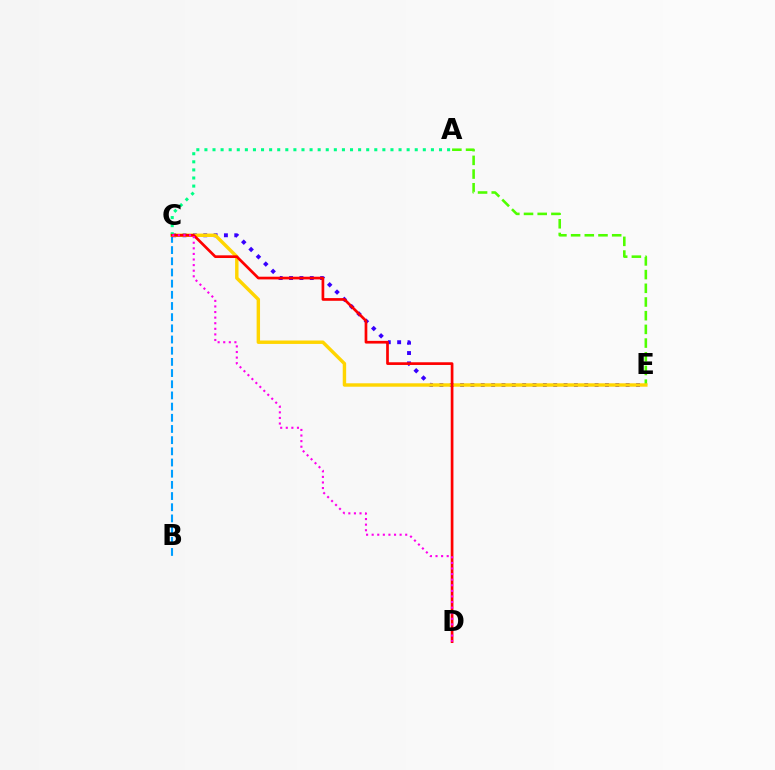{('B', 'C'): [{'color': '#009eff', 'line_style': 'dashed', 'thickness': 1.52}], ('A', 'E'): [{'color': '#4fff00', 'line_style': 'dashed', 'thickness': 1.86}], ('C', 'E'): [{'color': '#3700ff', 'line_style': 'dotted', 'thickness': 2.81}, {'color': '#ffd500', 'line_style': 'solid', 'thickness': 2.46}], ('A', 'C'): [{'color': '#00ff86', 'line_style': 'dotted', 'thickness': 2.2}], ('C', 'D'): [{'color': '#ff0000', 'line_style': 'solid', 'thickness': 1.94}, {'color': '#ff00ed', 'line_style': 'dotted', 'thickness': 1.52}]}